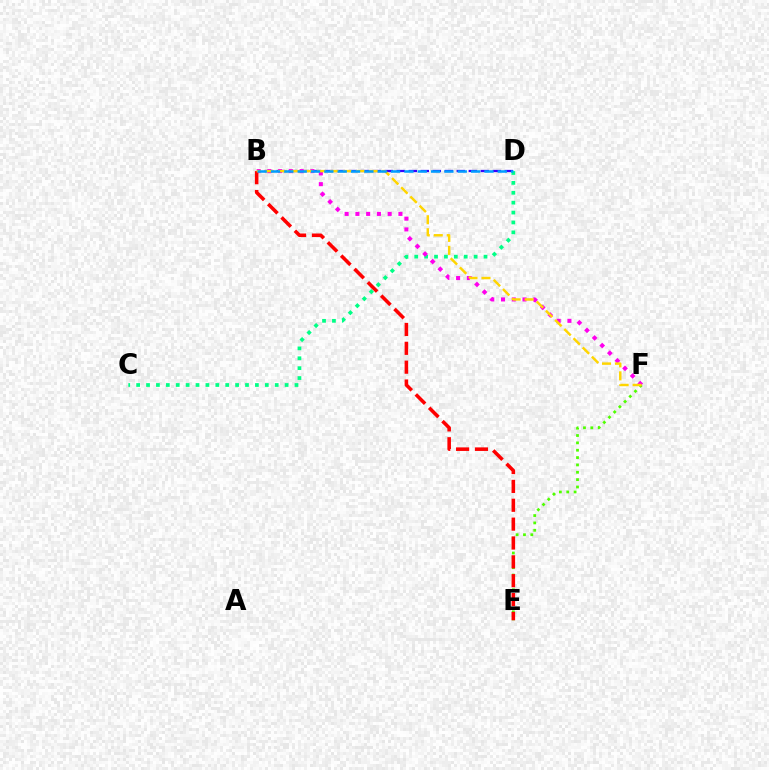{('B', 'D'): [{'color': '#3700ff', 'line_style': 'dashed', 'thickness': 1.63}, {'color': '#009eff', 'line_style': 'dashed', 'thickness': 1.81}], ('C', 'D'): [{'color': '#00ff86', 'line_style': 'dotted', 'thickness': 2.69}], ('E', 'F'): [{'color': '#4fff00', 'line_style': 'dotted', 'thickness': 2.0}], ('B', 'F'): [{'color': '#ff00ed', 'line_style': 'dotted', 'thickness': 2.92}, {'color': '#ffd500', 'line_style': 'dashed', 'thickness': 1.77}], ('B', 'E'): [{'color': '#ff0000', 'line_style': 'dashed', 'thickness': 2.56}]}